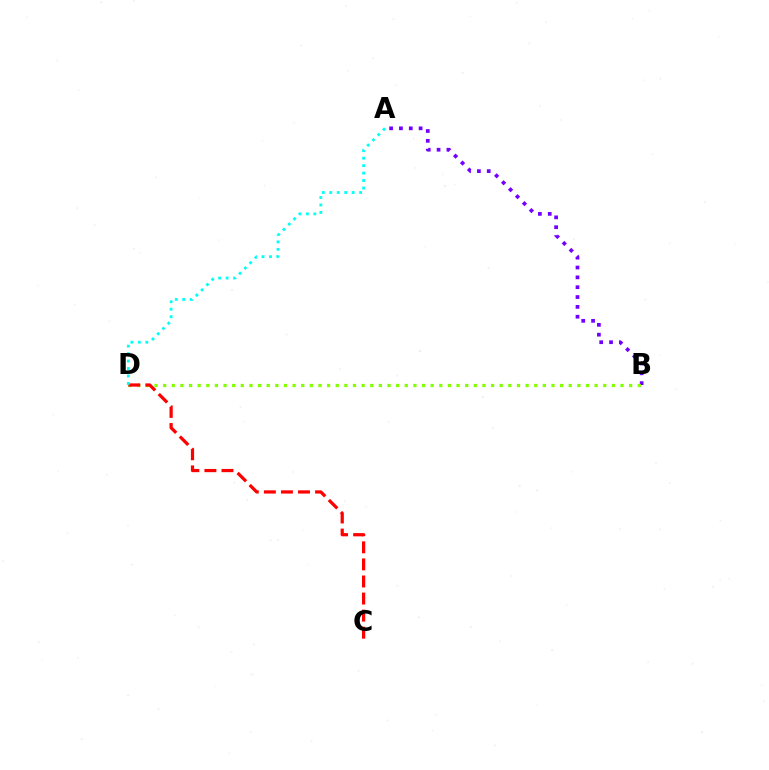{('A', 'B'): [{'color': '#7200ff', 'line_style': 'dotted', 'thickness': 2.67}], ('B', 'D'): [{'color': '#84ff00', 'line_style': 'dotted', 'thickness': 2.34}], ('C', 'D'): [{'color': '#ff0000', 'line_style': 'dashed', 'thickness': 2.32}], ('A', 'D'): [{'color': '#00fff6', 'line_style': 'dotted', 'thickness': 2.03}]}